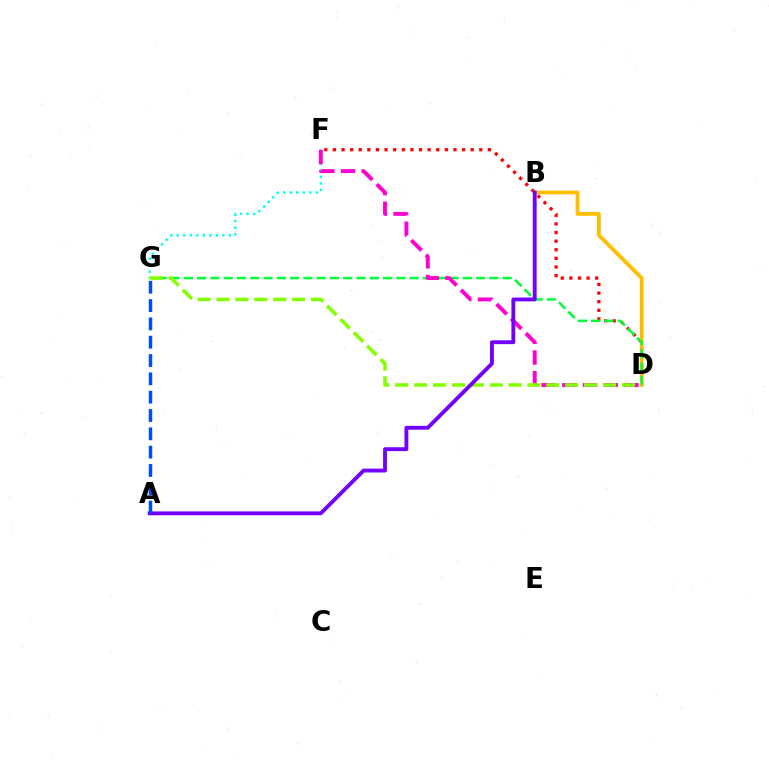{('D', 'F'): [{'color': '#ff0000', 'line_style': 'dotted', 'thickness': 2.34}, {'color': '#ff00cf', 'line_style': 'dashed', 'thickness': 2.81}], ('F', 'G'): [{'color': '#00fff6', 'line_style': 'dotted', 'thickness': 1.77}], ('B', 'D'): [{'color': '#ffbd00', 'line_style': 'solid', 'thickness': 2.71}], ('D', 'G'): [{'color': '#00ff39', 'line_style': 'dashed', 'thickness': 1.8}, {'color': '#84ff00', 'line_style': 'dashed', 'thickness': 2.57}], ('A', 'B'): [{'color': '#7200ff', 'line_style': 'solid', 'thickness': 2.77}], ('A', 'G'): [{'color': '#004bff', 'line_style': 'dashed', 'thickness': 2.49}]}